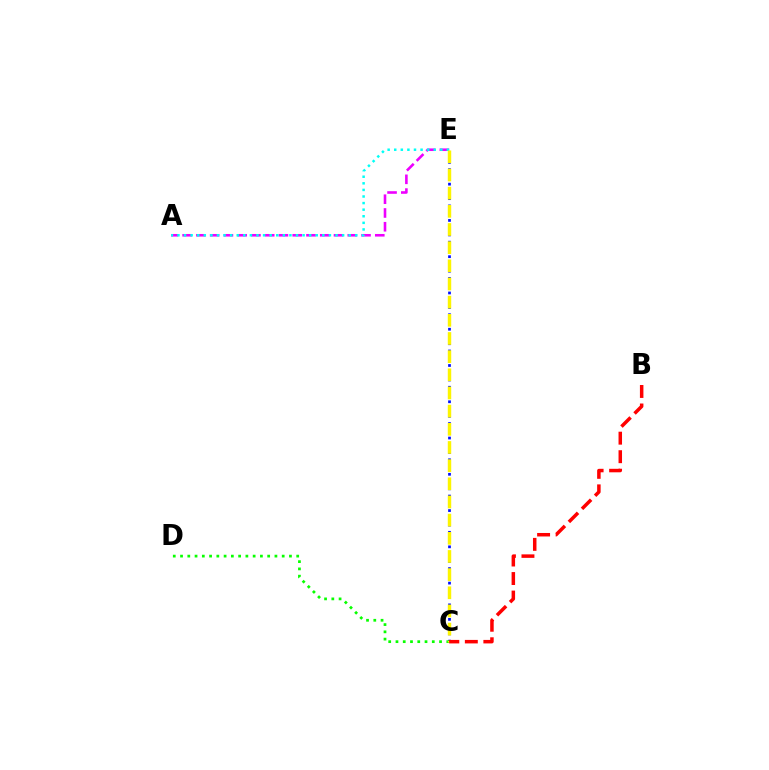{('A', 'E'): [{'color': '#ee00ff', 'line_style': 'dashed', 'thickness': 1.87}, {'color': '#00fff6', 'line_style': 'dotted', 'thickness': 1.79}], ('C', 'E'): [{'color': '#0010ff', 'line_style': 'dotted', 'thickness': 1.97}, {'color': '#fcf500', 'line_style': 'dashed', 'thickness': 2.47}], ('C', 'D'): [{'color': '#08ff00', 'line_style': 'dotted', 'thickness': 1.97}], ('B', 'C'): [{'color': '#ff0000', 'line_style': 'dashed', 'thickness': 2.52}]}